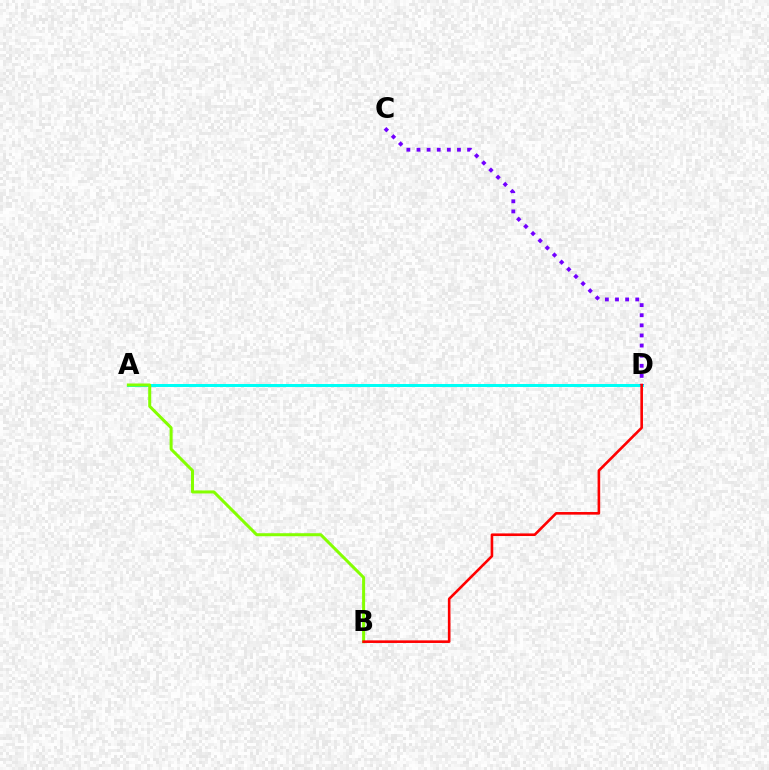{('A', 'D'): [{'color': '#00fff6', 'line_style': 'solid', 'thickness': 2.17}], ('A', 'B'): [{'color': '#84ff00', 'line_style': 'solid', 'thickness': 2.17}], ('C', 'D'): [{'color': '#7200ff', 'line_style': 'dotted', 'thickness': 2.75}], ('B', 'D'): [{'color': '#ff0000', 'line_style': 'solid', 'thickness': 1.88}]}